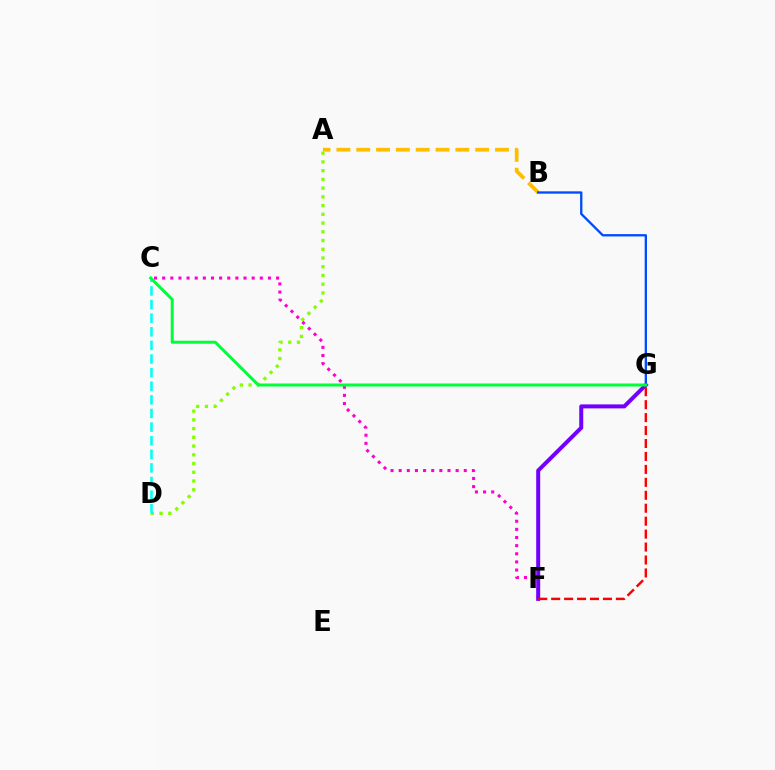{('A', 'B'): [{'color': '#ffbd00', 'line_style': 'dashed', 'thickness': 2.69}], ('B', 'G'): [{'color': '#004bff', 'line_style': 'solid', 'thickness': 1.67}], ('A', 'D'): [{'color': '#84ff00', 'line_style': 'dotted', 'thickness': 2.37}], ('C', 'F'): [{'color': '#ff00cf', 'line_style': 'dotted', 'thickness': 2.21}], ('F', 'G'): [{'color': '#7200ff', 'line_style': 'solid', 'thickness': 2.88}, {'color': '#ff0000', 'line_style': 'dashed', 'thickness': 1.76}], ('C', 'D'): [{'color': '#00fff6', 'line_style': 'dashed', 'thickness': 1.85}], ('C', 'G'): [{'color': '#00ff39', 'line_style': 'solid', 'thickness': 2.17}]}